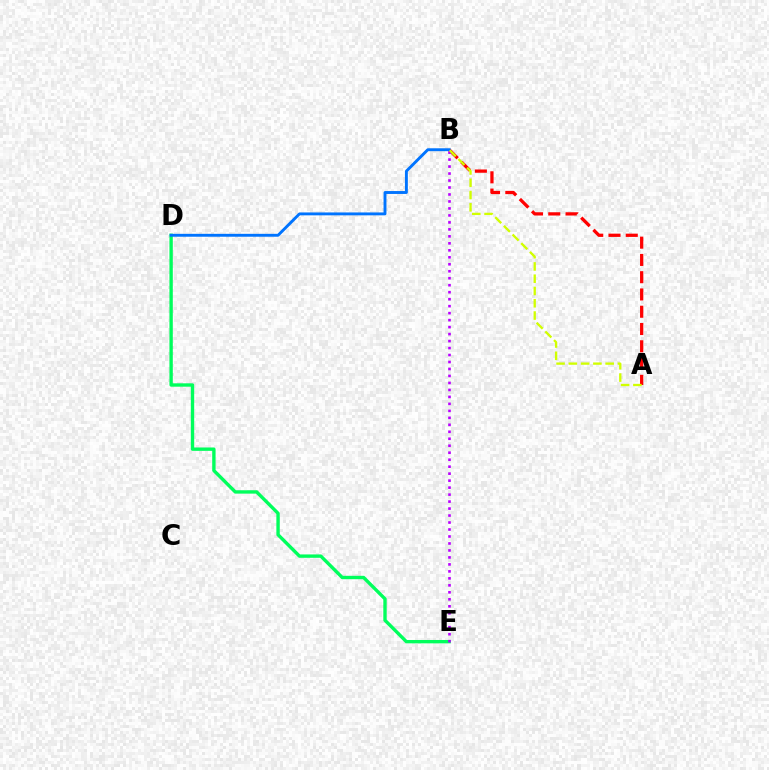{('D', 'E'): [{'color': '#00ff5c', 'line_style': 'solid', 'thickness': 2.43}], ('A', 'B'): [{'color': '#ff0000', 'line_style': 'dashed', 'thickness': 2.35}, {'color': '#d1ff00', 'line_style': 'dashed', 'thickness': 1.67}], ('B', 'D'): [{'color': '#0074ff', 'line_style': 'solid', 'thickness': 2.08}], ('B', 'E'): [{'color': '#b900ff', 'line_style': 'dotted', 'thickness': 1.9}]}